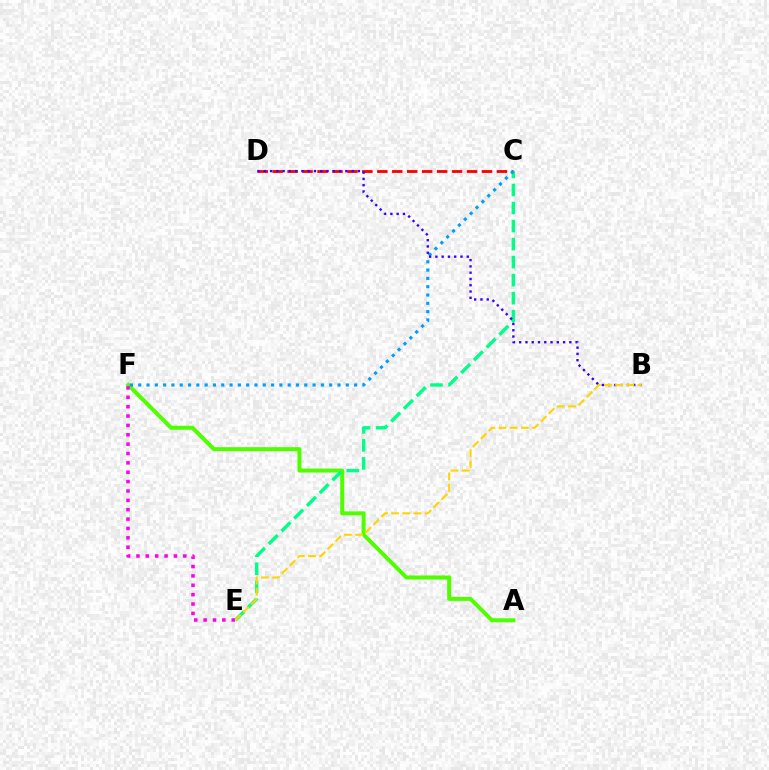{('A', 'F'): [{'color': '#4fff00', 'line_style': 'solid', 'thickness': 2.88}], ('C', 'D'): [{'color': '#ff0000', 'line_style': 'dashed', 'thickness': 2.03}], ('C', 'E'): [{'color': '#00ff86', 'line_style': 'dashed', 'thickness': 2.45}], ('C', 'F'): [{'color': '#009eff', 'line_style': 'dotted', 'thickness': 2.26}], ('E', 'F'): [{'color': '#ff00ed', 'line_style': 'dotted', 'thickness': 2.55}], ('B', 'D'): [{'color': '#3700ff', 'line_style': 'dotted', 'thickness': 1.7}], ('B', 'E'): [{'color': '#ffd500', 'line_style': 'dashed', 'thickness': 1.52}]}